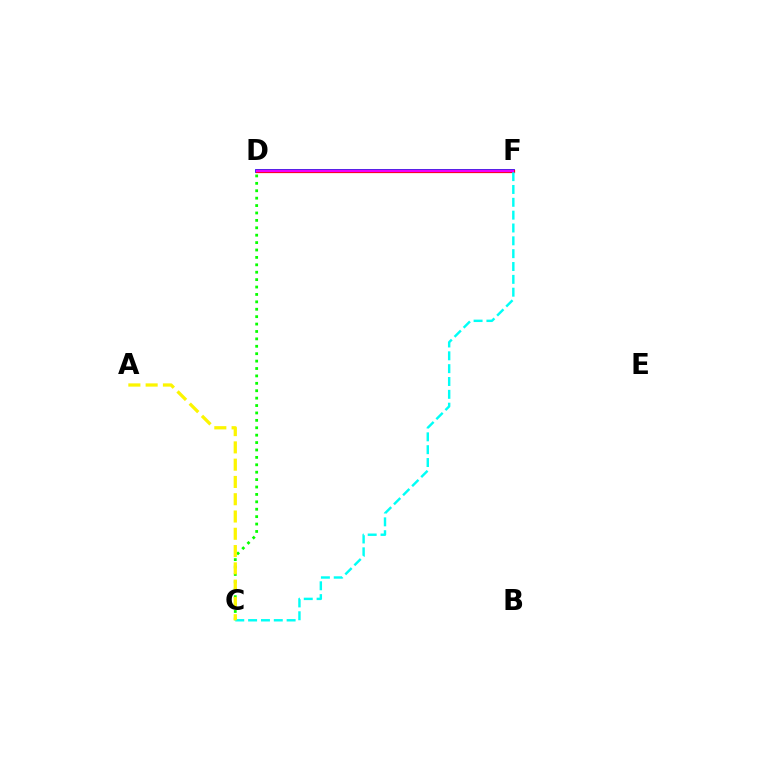{('D', 'F'): [{'color': '#0010ff', 'line_style': 'solid', 'thickness': 2.7}, {'color': '#ff0000', 'line_style': 'solid', 'thickness': 2.32}, {'color': '#ee00ff', 'line_style': 'solid', 'thickness': 1.71}], ('C', 'D'): [{'color': '#08ff00', 'line_style': 'dotted', 'thickness': 2.01}], ('C', 'F'): [{'color': '#00fff6', 'line_style': 'dashed', 'thickness': 1.74}], ('A', 'C'): [{'color': '#fcf500', 'line_style': 'dashed', 'thickness': 2.35}]}